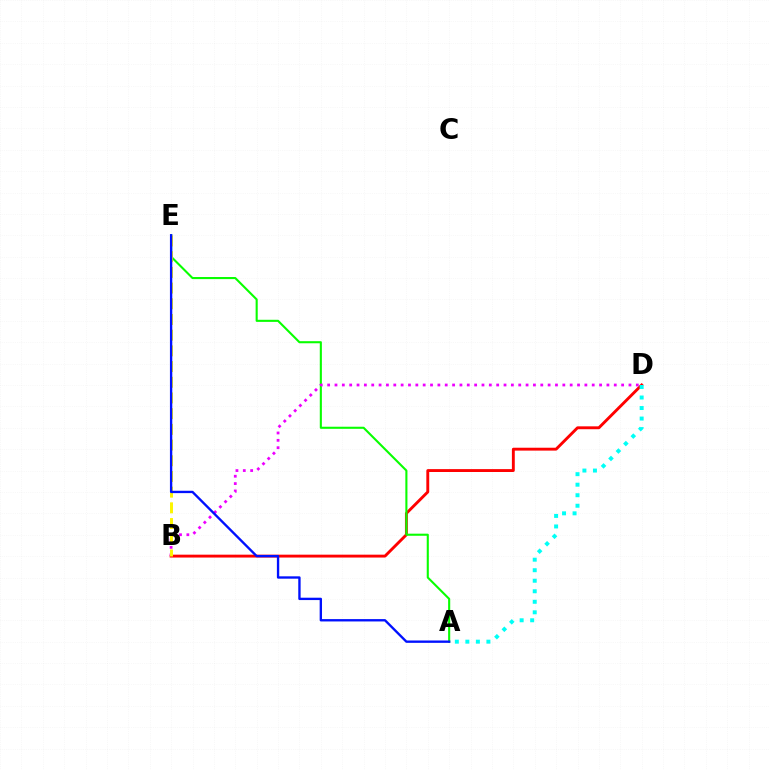{('B', 'D'): [{'color': '#ff0000', 'line_style': 'solid', 'thickness': 2.08}, {'color': '#ee00ff', 'line_style': 'dotted', 'thickness': 2.0}], ('A', 'E'): [{'color': '#08ff00', 'line_style': 'solid', 'thickness': 1.51}, {'color': '#0010ff', 'line_style': 'solid', 'thickness': 1.69}], ('A', 'D'): [{'color': '#00fff6', 'line_style': 'dotted', 'thickness': 2.86}], ('B', 'E'): [{'color': '#fcf500', 'line_style': 'dashed', 'thickness': 2.13}]}